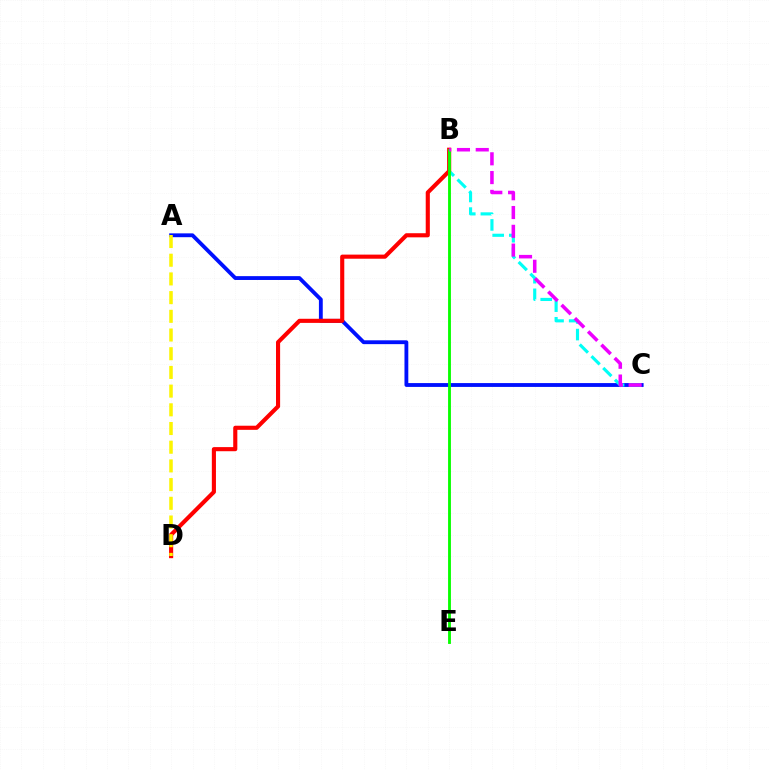{('A', 'C'): [{'color': '#0010ff', 'line_style': 'solid', 'thickness': 2.76}], ('B', 'C'): [{'color': '#00fff6', 'line_style': 'dashed', 'thickness': 2.26}, {'color': '#ee00ff', 'line_style': 'dashed', 'thickness': 2.55}], ('B', 'D'): [{'color': '#ff0000', 'line_style': 'solid', 'thickness': 2.96}], ('A', 'D'): [{'color': '#fcf500', 'line_style': 'dashed', 'thickness': 2.54}], ('B', 'E'): [{'color': '#08ff00', 'line_style': 'solid', 'thickness': 2.06}]}